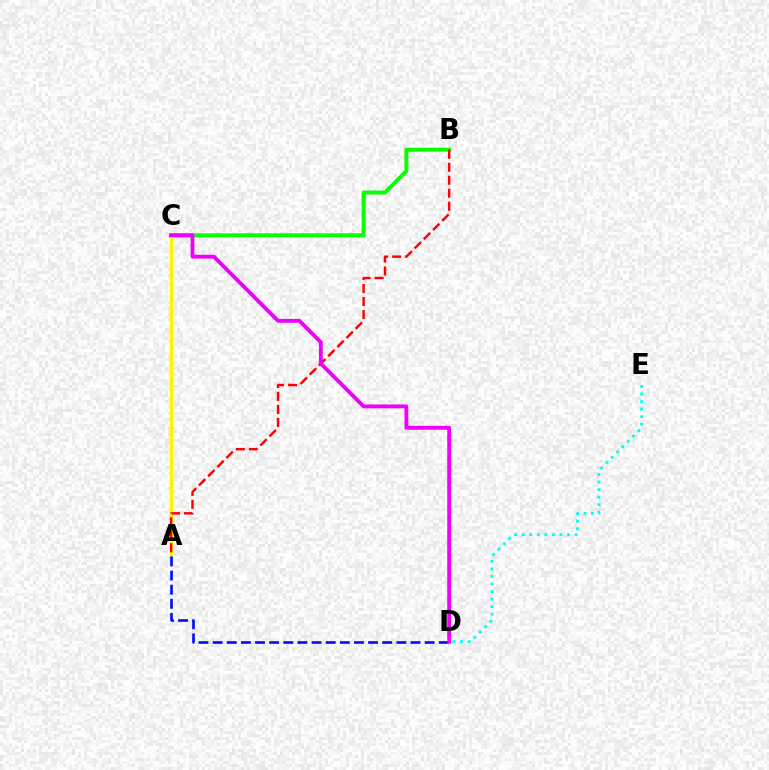{('A', 'C'): [{'color': '#fcf500', 'line_style': 'solid', 'thickness': 2.45}], ('A', 'D'): [{'color': '#0010ff', 'line_style': 'dashed', 'thickness': 1.92}], ('B', 'C'): [{'color': '#08ff00', 'line_style': 'solid', 'thickness': 2.82}], ('D', 'E'): [{'color': '#00fff6', 'line_style': 'dotted', 'thickness': 2.05}], ('A', 'B'): [{'color': '#ff0000', 'line_style': 'dashed', 'thickness': 1.76}], ('C', 'D'): [{'color': '#ee00ff', 'line_style': 'solid', 'thickness': 2.77}]}